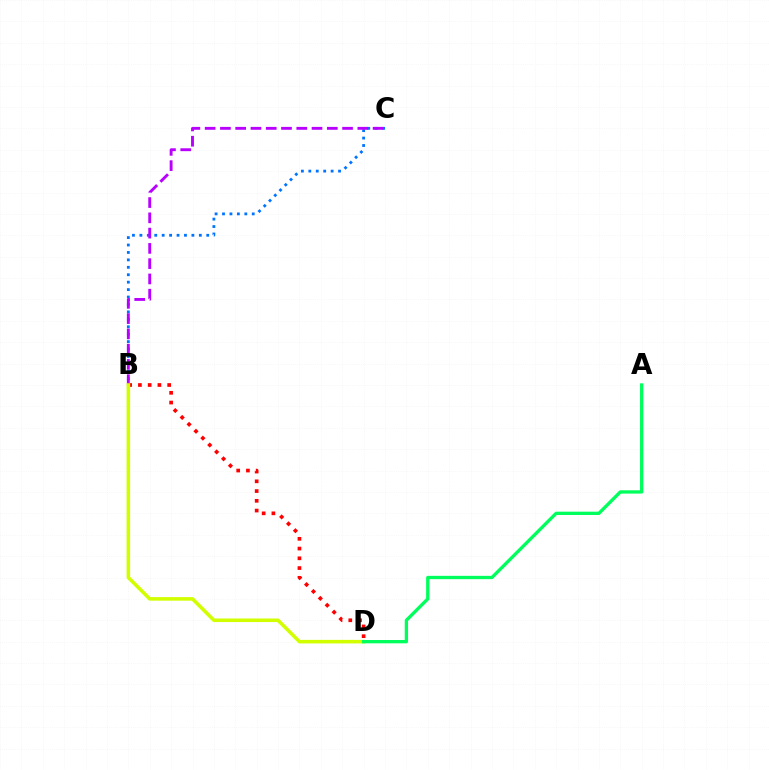{('B', 'C'): [{'color': '#0074ff', 'line_style': 'dotted', 'thickness': 2.02}, {'color': '#b900ff', 'line_style': 'dashed', 'thickness': 2.07}], ('B', 'D'): [{'color': '#ff0000', 'line_style': 'dotted', 'thickness': 2.65}, {'color': '#d1ff00', 'line_style': 'solid', 'thickness': 2.56}], ('A', 'D'): [{'color': '#00ff5c', 'line_style': 'solid', 'thickness': 2.38}]}